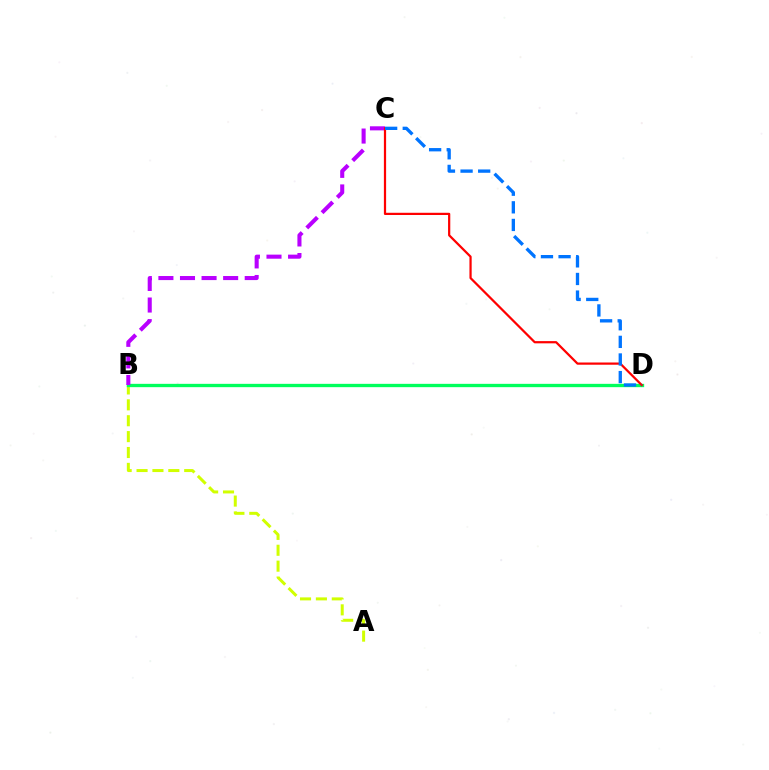{('A', 'B'): [{'color': '#d1ff00', 'line_style': 'dashed', 'thickness': 2.16}], ('B', 'D'): [{'color': '#00ff5c', 'line_style': 'solid', 'thickness': 2.39}], ('B', 'C'): [{'color': '#b900ff', 'line_style': 'dashed', 'thickness': 2.93}], ('C', 'D'): [{'color': '#ff0000', 'line_style': 'solid', 'thickness': 1.6}, {'color': '#0074ff', 'line_style': 'dashed', 'thickness': 2.39}]}